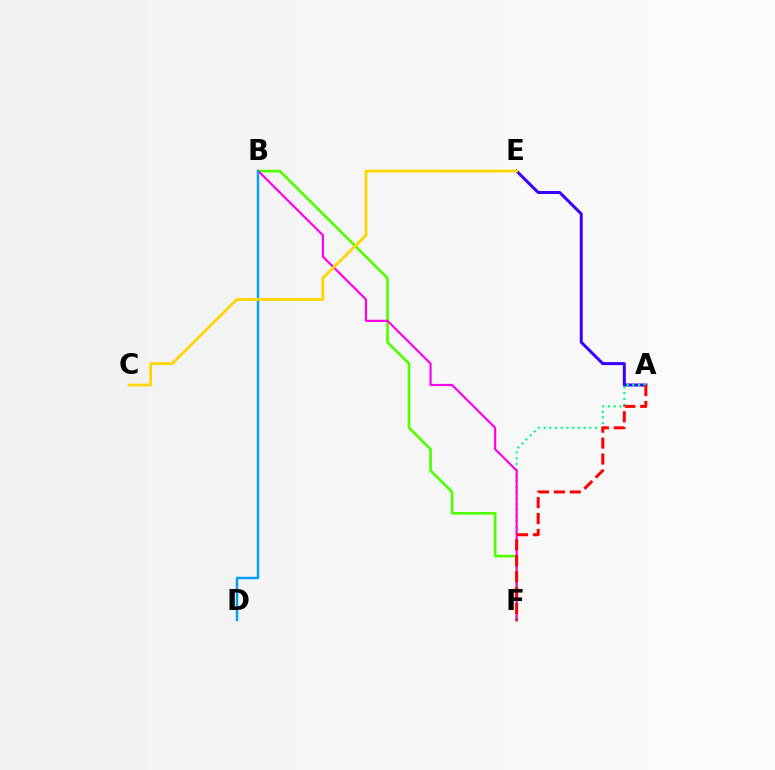{('B', 'F'): [{'color': '#4fff00', 'line_style': 'solid', 'thickness': 1.91}, {'color': '#ff00ed', 'line_style': 'solid', 'thickness': 1.57}], ('A', 'E'): [{'color': '#3700ff', 'line_style': 'solid', 'thickness': 2.16}], ('A', 'F'): [{'color': '#00ff86', 'line_style': 'dotted', 'thickness': 1.55}, {'color': '#ff0000', 'line_style': 'dashed', 'thickness': 2.16}], ('B', 'D'): [{'color': '#009eff', 'line_style': 'solid', 'thickness': 1.76}], ('C', 'E'): [{'color': '#ffd500', 'line_style': 'solid', 'thickness': 1.99}]}